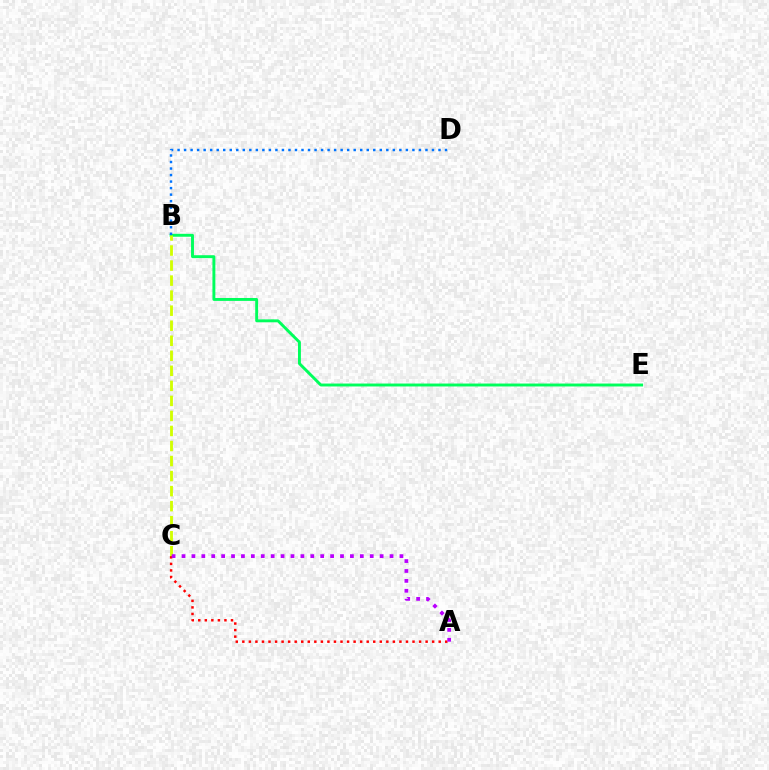{('B', 'E'): [{'color': '#00ff5c', 'line_style': 'solid', 'thickness': 2.1}], ('B', 'C'): [{'color': '#d1ff00', 'line_style': 'dashed', 'thickness': 2.04}], ('A', 'C'): [{'color': '#ff0000', 'line_style': 'dotted', 'thickness': 1.78}, {'color': '#b900ff', 'line_style': 'dotted', 'thickness': 2.69}], ('B', 'D'): [{'color': '#0074ff', 'line_style': 'dotted', 'thickness': 1.77}]}